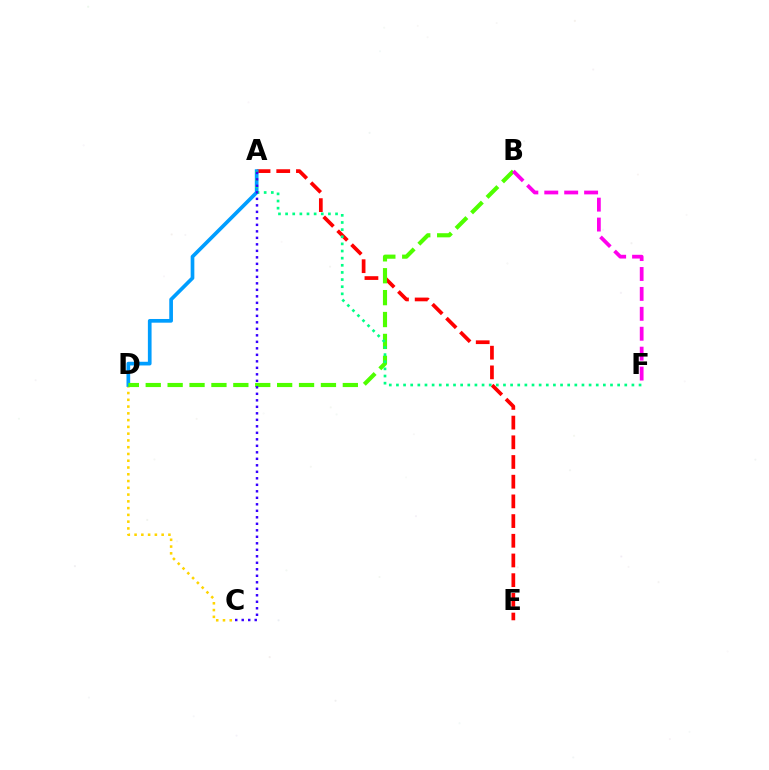{('C', 'D'): [{'color': '#ffd500', 'line_style': 'dotted', 'thickness': 1.84}], ('A', 'E'): [{'color': '#ff0000', 'line_style': 'dashed', 'thickness': 2.68}], ('A', 'D'): [{'color': '#009eff', 'line_style': 'solid', 'thickness': 2.66}], ('B', 'D'): [{'color': '#4fff00', 'line_style': 'dashed', 'thickness': 2.98}], ('B', 'F'): [{'color': '#ff00ed', 'line_style': 'dashed', 'thickness': 2.71}], ('A', 'F'): [{'color': '#00ff86', 'line_style': 'dotted', 'thickness': 1.94}], ('A', 'C'): [{'color': '#3700ff', 'line_style': 'dotted', 'thickness': 1.77}]}